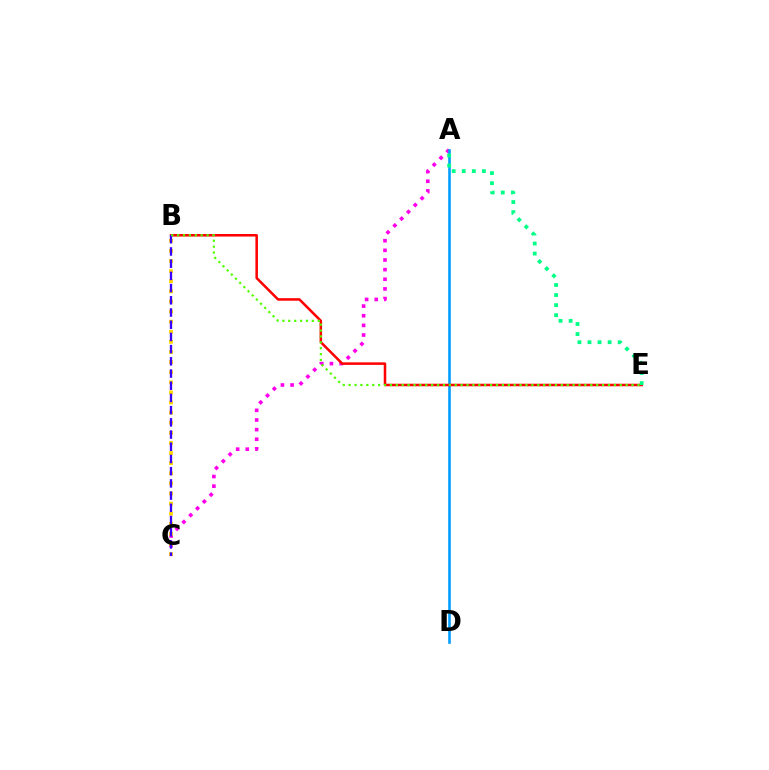{('A', 'C'): [{'color': '#ff00ed', 'line_style': 'dotted', 'thickness': 2.62}], ('A', 'D'): [{'color': '#009eff', 'line_style': 'solid', 'thickness': 1.88}], ('B', 'E'): [{'color': '#ff0000', 'line_style': 'solid', 'thickness': 1.83}, {'color': '#4fff00', 'line_style': 'dotted', 'thickness': 1.6}], ('A', 'E'): [{'color': '#00ff86', 'line_style': 'dotted', 'thickness': 2.74}], ('B', 'C'): [{'color': '#ffd500', 'line_style': 'dotted', 'thickness': 2.75}, {'color': '#3700ff', 'line_style': 'dashed', 'thickness': 1.66}]}